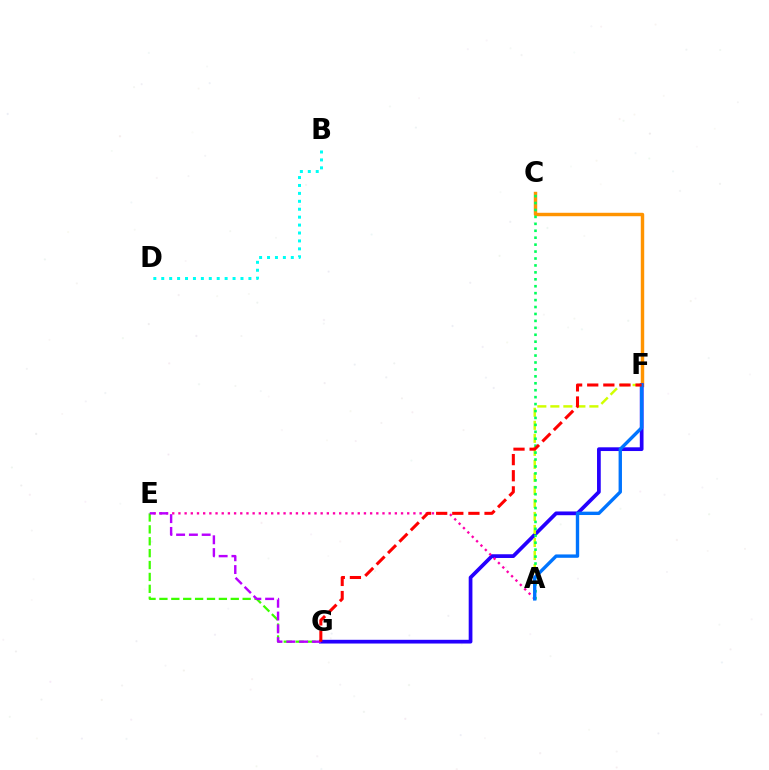{('E', 'G'): [{'color': '#3dff00', 'line_style': 'dashed', 'thickness': 1.62}, {'color': '#b900ff', 'line_style': 'dashed', 'thickness': 1.74}], ('C', 'F'): [{'color': '#ff9400', 'line_style': 'solid', 'thickness': 2.47}], ('F', 'G'): [{'color': '#2500ff', 'line_style': 'solid', 'thickness': 2.68}, {'color': '#ff0000', 'line_style': 'dashed', 'thickness': 2.19}], ('B', 'D'): [{'color': '#00fff6', 'line_style': 'dotted', 'thickness': 2.15}], ('A', 'F'): [{'color': '#d1ff00', 'line_style': 'dashed', 'thickness': 1.77}, {'color': '#0074ff', 'line_style': 'solid', 'thickness': 2.43}], ('A', 'C'): [{'color': '#00ff5c', 'line_style': 'dotted', 'thickness': 1.88}], ('A', 'E'): [{'color': '#ff00ac', 'line_style': 'dotted', 'thickness': 1.68}]}